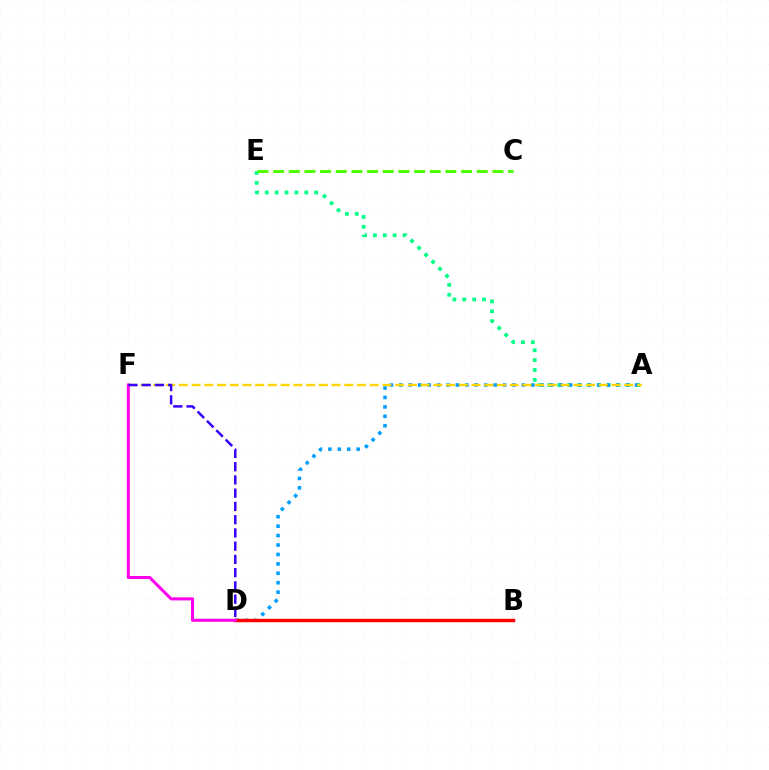{('A', 'E'): [{'color': '#00ff86', 'line_style': 'dotted', 'thickness': 2.69}], ('A', 'D'): [{'color': '#009eff', 'line_style': 'dotted', 'thickness': 2.56}], ('C', 'E'): [{'color': '#4fff00', 'line_style': 'dashed', 'thickness': 2.13}], ('B', 'D'): [{'color': '#ff0000', 'line_style': 'solid', 'thickness': 2.47}], ('A', 'F'): [{'color': '#ffd500', 'line_style': 'dashed', 'thickness': 1.73}], ('D', 'F'): [{'color': '#ff00ed', 'line_style': 'solid', 'thickness': 2.19}, {'color': '#3700ff', 'line_style': 'dashed', 'thickness': 1.8}]}